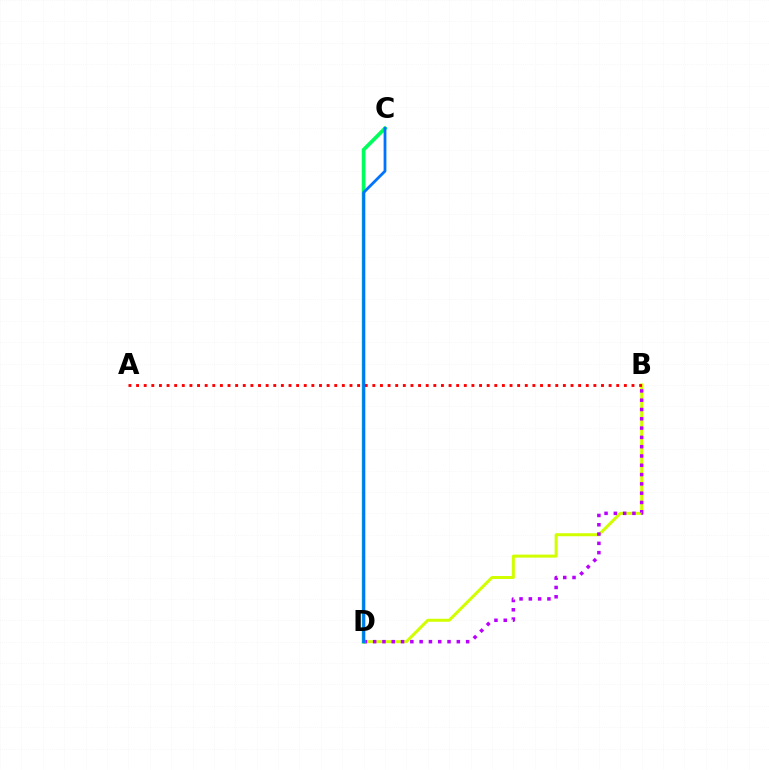{('B', 'D'): [{'color': '#d1ff00', 'line_style': 'solid', 'thickness': 2.16}, {'color': '#b900ff', 'line_style': 'dotted', 'thickness': 2.53}], ('C', 'D'): [{'color': '#00ff5c', 'line_style': 'solid', 'thickness': 2.68}, {'color': '#0074ff', 'line_style': 'solid', 'thickness': 2.01}], ('A', 'B'): [{'color': '#ff0000', 'line_style': 'dotted', 'thickness': 2.07}]}